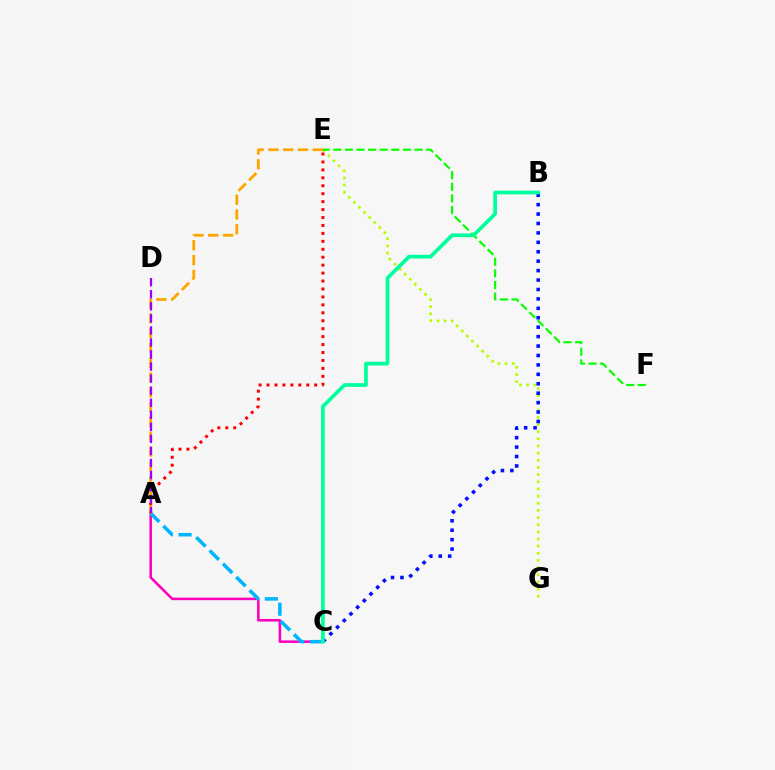{('A', 'C'): [{'color': '#ff00bd', 'line_style': 'solid', 'thickness': 1.85}, {'color': '#00b5ff', 'line_style': 'dashed', 'thickness': 2.55}], ('E', 'G'): [{'color': '#b3ff00', 'line_style': 'dotted', 'thickness': 1.94}], ('B', 'C'): [{'color': '#0010ff', 'line_style': 'dotted', 'thickness': 2.56}, {'color': '#00ff9d', 'line_style': 'solid', 'thickness': 2.68}], ('E', 'F'): [{'color': '#08ff00', 'line_style': 'dashed', 'thickness': 1.58}], ('A', 'E'): [{'color': '#ff0000', 'line_style': 'dotted', 'thickness': 2.16}, {'color': '#ffa500', 'line_style': 'dashed', 'thickness': 2.01}], ('A', 'D'): [{'color': '#9b00ff', 'line_style': 'dashed', 'thickness': 1.64}]}